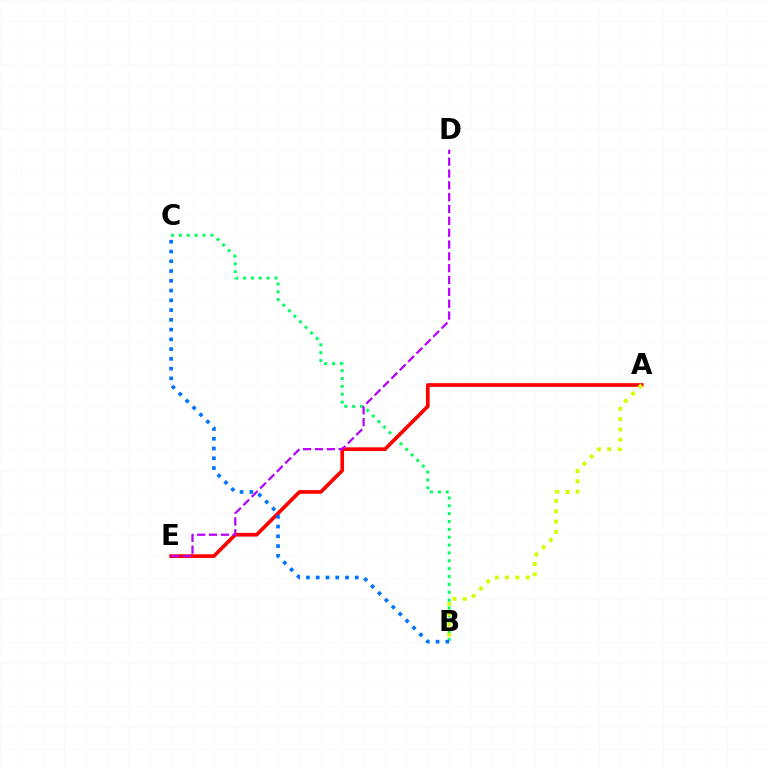{('B', 'C'): [{'color': '#00ff5c', 'line_style': 'dotted', 'thickness': 2.14}, {'color': '#0074ff', 'line_style': 'dotted', 'thickness': 2.65}], ('A', 'E'): [{'color': '#ff0000', 'line_style': 'solid', 'thickness': 2.65}], ('A', 'B'): [{'color': '#d1ff00', 'line_style': 'dotted', 'thickness': 2.79}], ('D', 'E'): [{'color': '#b900ff', 'line_style': 'dashed', 'thickness': 1.61}]}